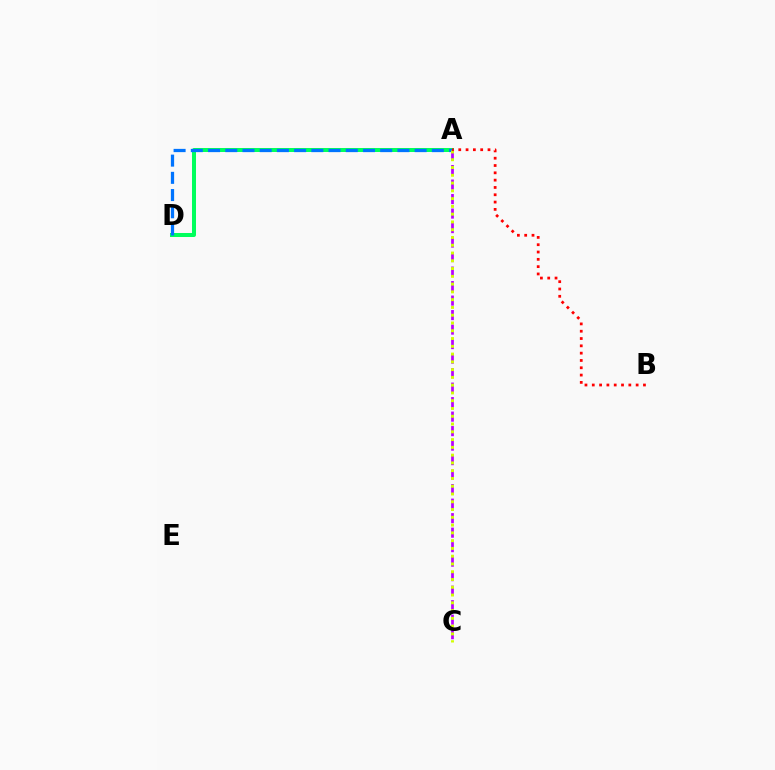{('A', 'C'): [{'color': '#b900ff', 'line_style': 'dashed', 'thickness': 1.97}, {'color': '#d1ff00', 'line_style': 'dotted', 'thickness': 2.11}], ('A', 'D'): [{'color': '#00ff5c', 'line_style': 'solid', 'thickness': 2.89}, {'color': '#0074ff', 'line_style': 'dashed', 'thickness': 2.34}], ('A', 'B'): [{'color': '#ff0000', 'line_style': 'dotted', 'thickness': 1.99}]}